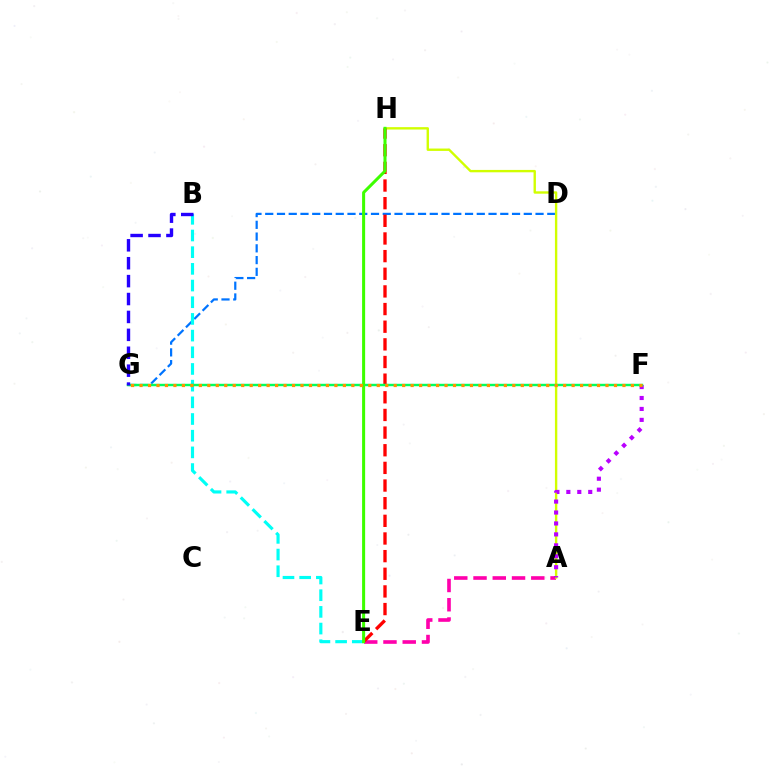{('A', 'E'): [{'color': '#ff00ac', 'line_style': 'dashed', 'thickness': 2.62}], ('D', 'G'): [{'color': '#0074ff', 'line_style': 'dashed', 'thickness': 1.6}], ('A', 'H'): [{'color': '#d1ff00', 'line_style': 'solid', 'thickness': 1.71}], ('E', 'H'): [{'color': '#ff0000', 'line_style': 'dashed', 'thickness': 2.4}, {'color': '#3dff00', 'line_style': 'solid', 'thickness': 2.18}], ('A', 'F'): [{'color': '#b900ff', 'line_style': 'dotted', 'thickness': 2.97}], ('B', 'E'): [{'color': '#00fff6', 'line_style': 'dashed', 'thickness': 2.27}], ('F', 'G'): [{'color': '#00ff5c', 'line_style': 'solid', 'thickness': 1.75}, {'color': '#ff9400', 'line_style': 'dotted', 'thickness': 2.3}], ('B', 'G'): [{'color': '#2500ff', 'line_style': 'dashed', 'thickness': 2.43}]}